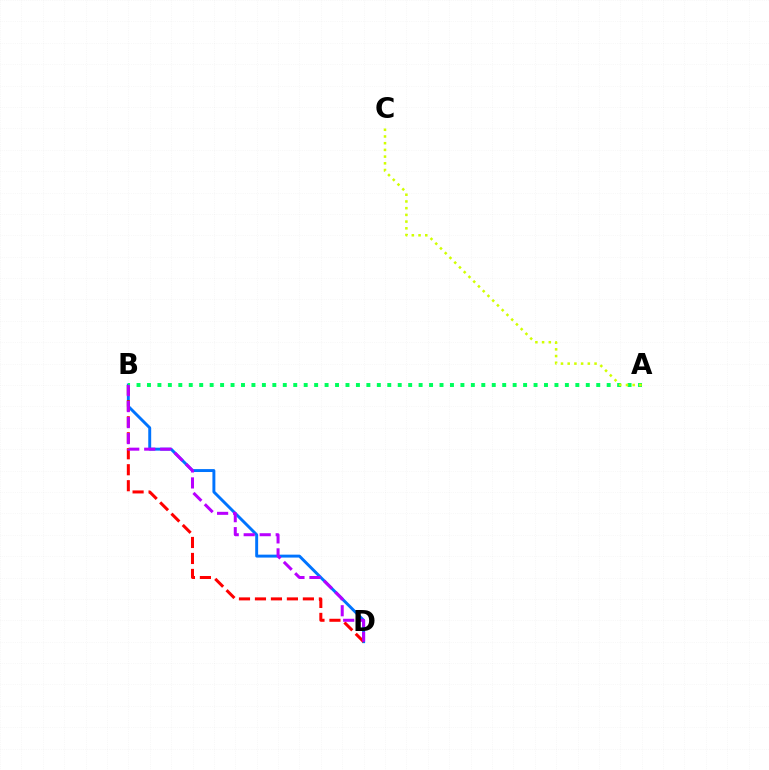{('B', 'D'): [{'color': '#0074ff', 'line_style': 'solid', 'thickness': 2.11}, {'color': '#ff0000', 'line_style': 'dashed', 'thickness': 2.17}, {'color': '#b900ff', 'line_style': 'dashed', 'thickness': 2.17}], ('A', 'B'): [{'color': '#00ff5c', 'line_style': 'dotted', 'thickness': 2.84}], ('A', 'C'): [{'color': '#d1ff00', 'line_style': 'dotted', 'thickness': 1.82}]}